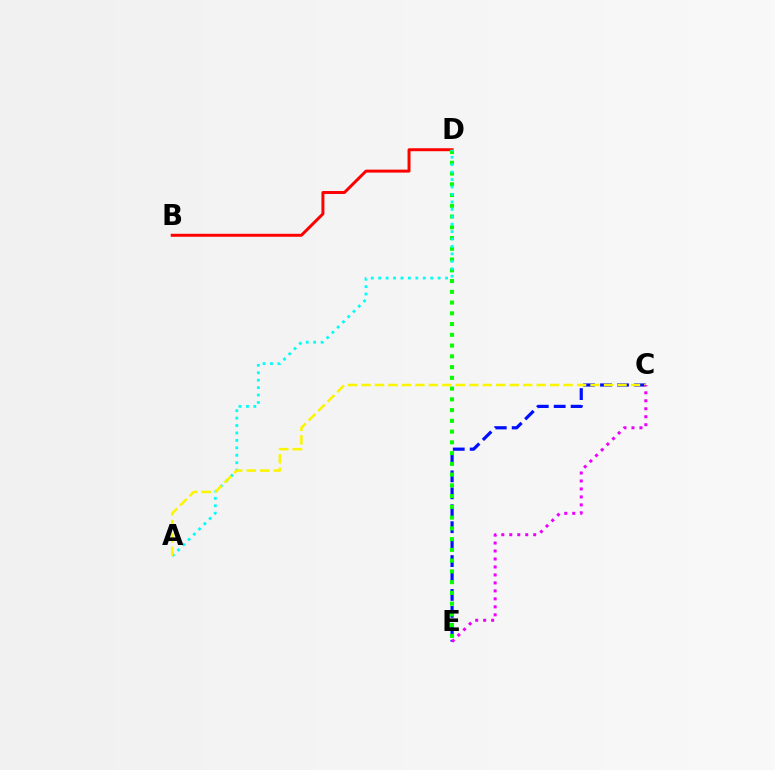{('B', 'D'): [{'color': '#ff0000', 'line_style': 'solid', 'thickness': 2.14}], ('C', 'E'): [{'color': '#0010ff', 'line_style': 'dashed', 'thickness': 2.3}, {'color': '#ee00ff', 'line_style': 'dotted', 'thickness': 2.17}], ('D', 'E'): [{'color': '#08ff00', 'line_style': 'dotted', 'thickness': 2.92}], ('A', 'D'): [{'color': '#00fff6', 'line_style': 'dotted', 'thickness': 2.02}], ('A', 'C'): [{'color': '#fcf500', 'line_style': 'dashed', 'thickness': 1.83}]}